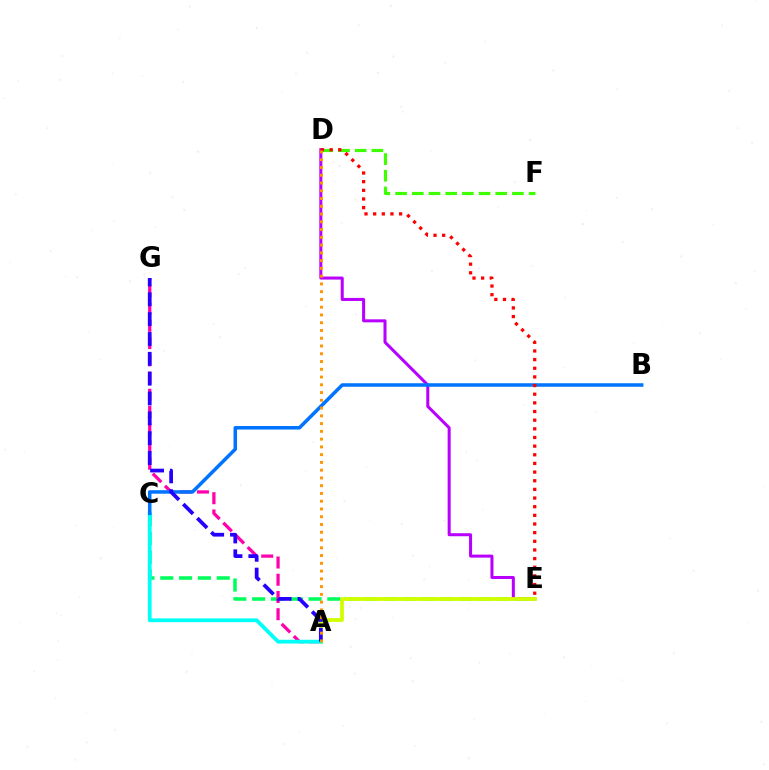{('C', 'E'): [{'color': '#00ff5c', 'line_style': 'dashed', 'thickness': 2.55}], ('A', 'G'): [{'color': '#ff00ac', 'line_style': 'dashed', 'thickness': 2.34}, {'color': '#2500ff', 'line_style': 'dashed', 'thickness': 2.7}], ('D', 'E'): [{'color': '#b900ff', 'line_style': 'solid', 'thickness': 2.18}, {'color': '#ff0000', 'line_style': 'dotted', 'thickness': 2.35}], ('A', 'E'): [{'color': '#d1ff00', 'line_style': 'solid', 'thickness': 2.73}], ('D', 'F'): [{'color': '#3dff00', 'line_style': 'dashed', 'thickness': 2.27}], ('A', 'C'): [{'color': '#00fff6', 'line_style': 'solid', 'thickness': 2.73}], ('B', 'C'): [{'color': '#0074ff', 'line_style': 'solid', 'thickness': 2.54}], ('A', 'D'): [{'color': '#ff9400', 'line_style': 'dotted', 'thickness': 2.11}]}